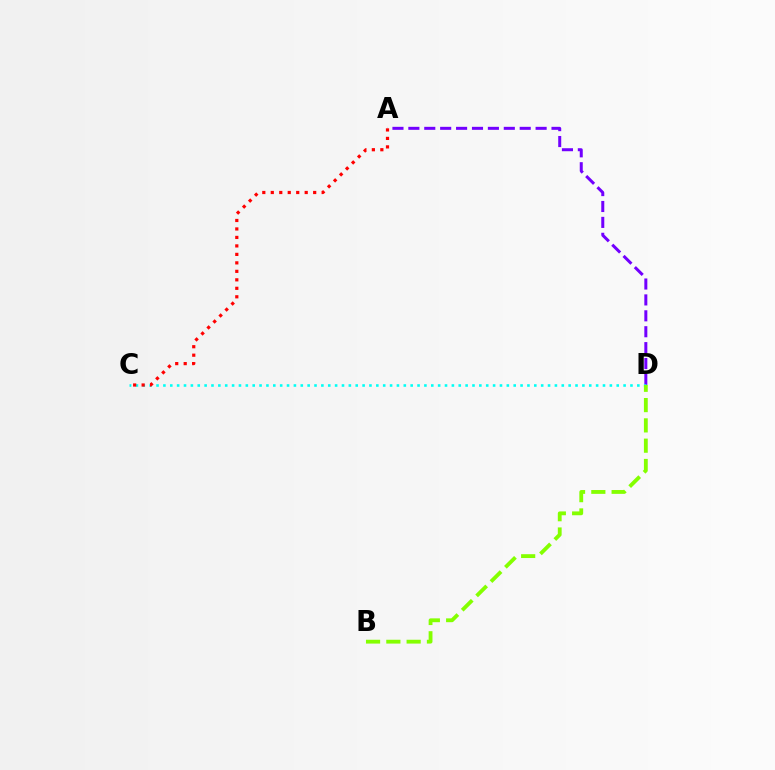{('A', 'D'): [{'color': '#7200ff', 'line_style': 'dashed', 'thickness': 2.16}], ('C', 'D'): [{'color': '#00fff6', 'line_style': 'dotted', 'thickness': 1.87}], ('A', 'C'): [{'color': '#ff0000', 'line_style': 'dotted', 'thickness': 2.3}], ('B', 'D'): [{'color': '#84ff00', 'line_style': 'dashed', 'thickness': 2.76}]}